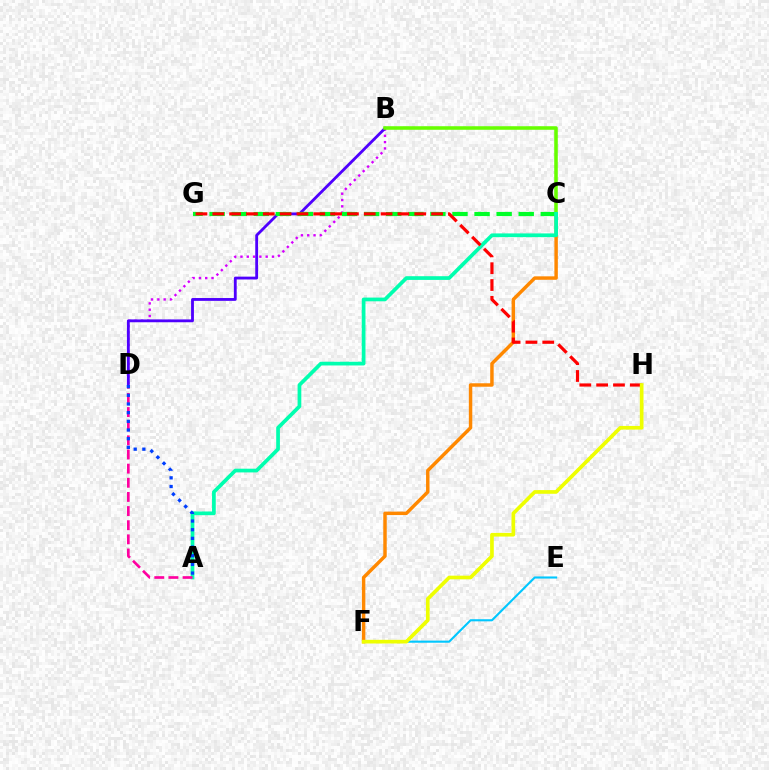{('B', 'D'): [{'color': '#d600ff', 'line_style': 'dotted', 'thickness': 1.71}, {'color': '#4f00ff', 'line_style': 'solid', 'thickness': 2.04}], ('E', 'F'): [{'color': '#00c7ff', 'line_style': 'solid', 'thickness': 1.52}], ('C', 'F'): [{'color': '#ff8800', 'line_style': 'solid', 'thickness': 2.48}], ('B', 'C'): [{'color': '#66ff00', 'line_style': 'solid', 'thickness': 2.56}], ('C', 'G'): [{'color': '#00ff27', 'line_style': 'dashed', 'thickness': 3.0}], ('A', 'C'): [{'color': '#00ffaf', 'line_style': 'solid', 'thickness': 2.68}], ('A', 'D'): [{'color': '#ff00a0', 'line_style': 'dashed', 'thickness': 1.92}, {'color': '#003fff', 'line_style': 'dotted', 'thickness': 2.36}], ('G', 'H'): [{'color': '#ff0000', 'line_style': 'dashed', 'thickness': 2.29}], ('F', 'H'): [{'color': '#eeff00', 'line_style': 'solid', 'thickness': 2.65}]}